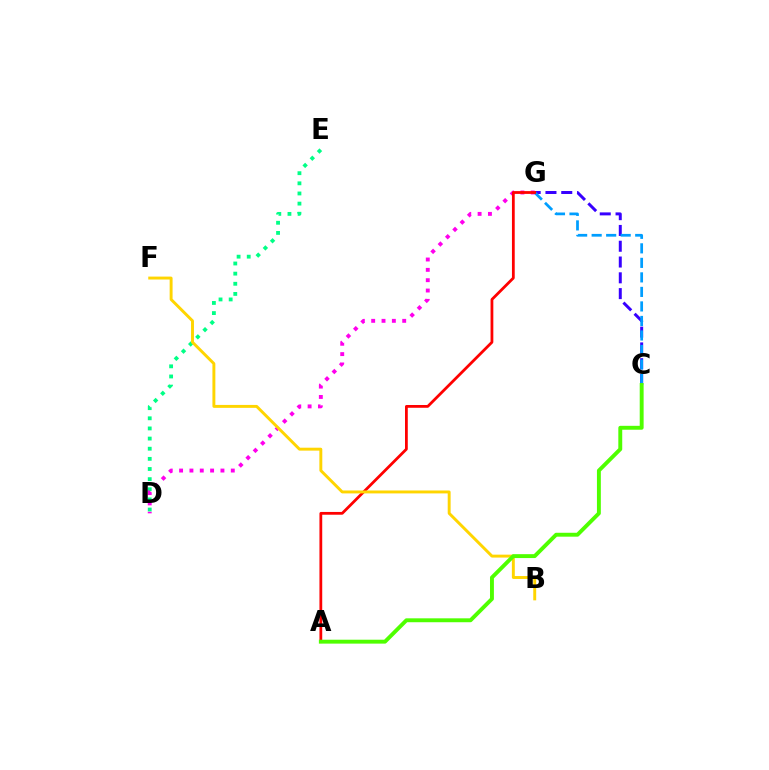{('C', 'G'): [{'color': '#3700ff', 'line_style': 'dashed', 'thickness': 2.14}, {'color': '#009eff', 'line_style': 'dashed', 'thickness': 1.97}], ('D', 'E'): [{'color': '#00ff86', 'line_style': 'dotted', 'thickness': 2.75}], ('D', 'G'): [{'color': '#ff00ed', 'line_style': 'dotted', 'thickness': 2.81}], ('A', 'G'): [{'color': '#ff0000', 'line_style': 'solid', 'thickness': 2.0}], ('B', 'F'): [{'color': '#ffd500', 'line_style': 'solid', 'thickness': 2.11}], ('A', 'C'): [{'color': '#4fff00', 'line_style': 'solid', 'thickness': 2.81}]}